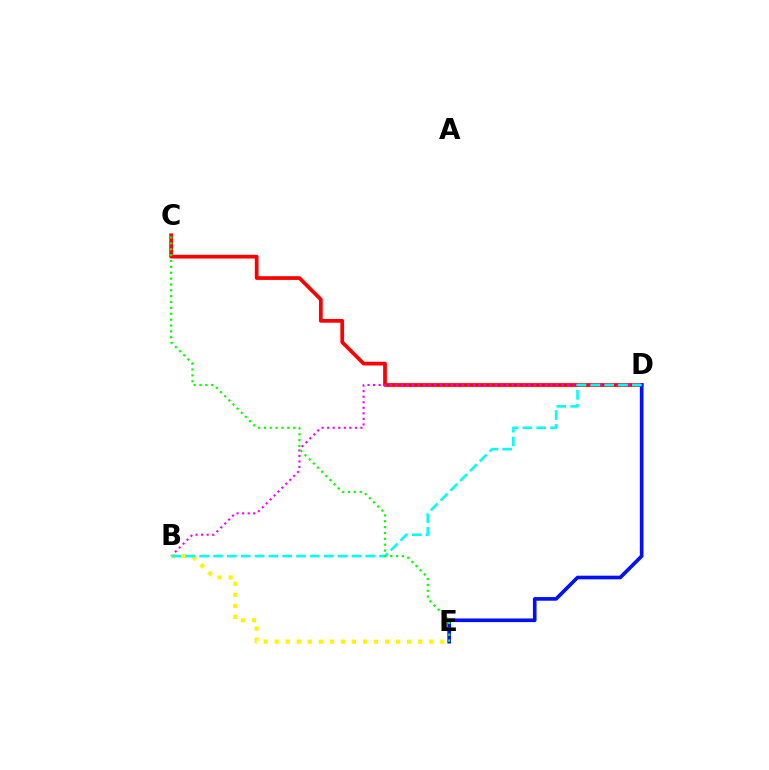{('C', 'D'): [{'color': '#ff0000', 'line_style': 'solid', 'thickness': 2.69}], ('B', 'D'): [{'color': '#ee00ff', 'line_style': 'dotted', 'thickness': 1.51}, {'color': '#00fff6', 'line_style': 'dashed', 'thickness': 1.88}], ('D', 'E'): [{'color': '#0010ff', 'line_style': 'solid', 'thickness': 2.62}], ('B', 'E'): [{'color': '#fcf500', 'line_style': 'dotted', 'thickness': 3.0}], ('C', 'E'): [{'color': '#08ff00', 'line_style': 'dotted', 'thickness': 1.59}]}